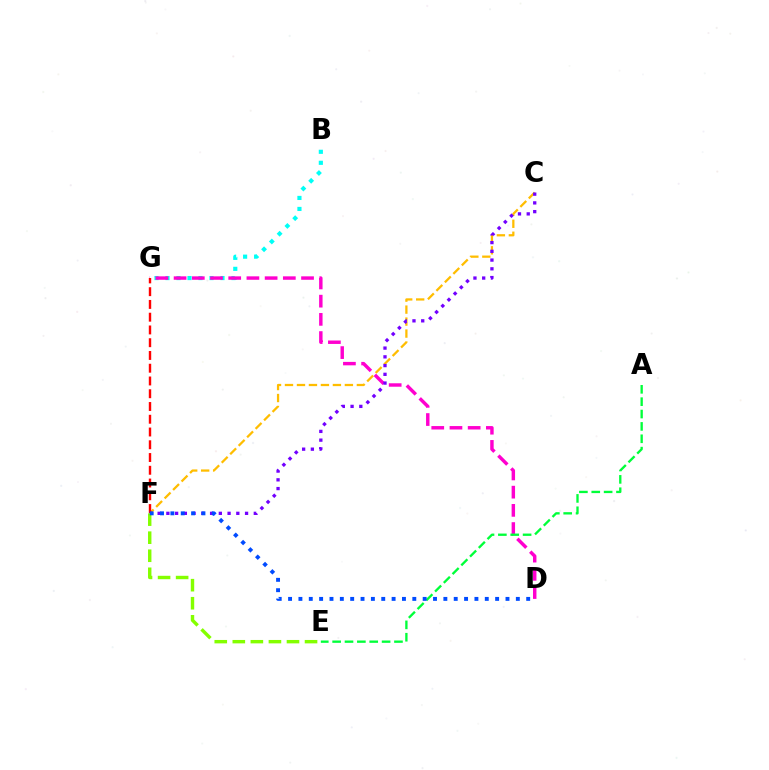{('B', 'G'): [{'color': '#00fff6', 'line_style': 'dotted', 'thickness': 2.99}], ('C', 'F'): [{'color': '#ffbd00', 'line_style': 'dashed', 'thickness': 1.63}, {'color': '#7200ff', 'line_style': 'dotted', 'thickness': 2.38}], ('D', 'G'): [{'color': '#ff00cf', 'line_style': 'dashed', 'thickness': 2.47}], ('A', 'E'): [{'color': '#00ff39', 'line_style': 'dashed', 'thickness': 1.68}], ('E', 'F'): [{'color': '#84ff00', 'line_style': 'dashed', 'thickness': 2.45}], ('F', 'G'): [{'color': '#ff0000', 'line_style': 'dashed', 'thickness': 1.73}], ('D', 'F'): [{'color': '#004bff', 'line_style': 'dotted', 'thickness': 2.81}]}